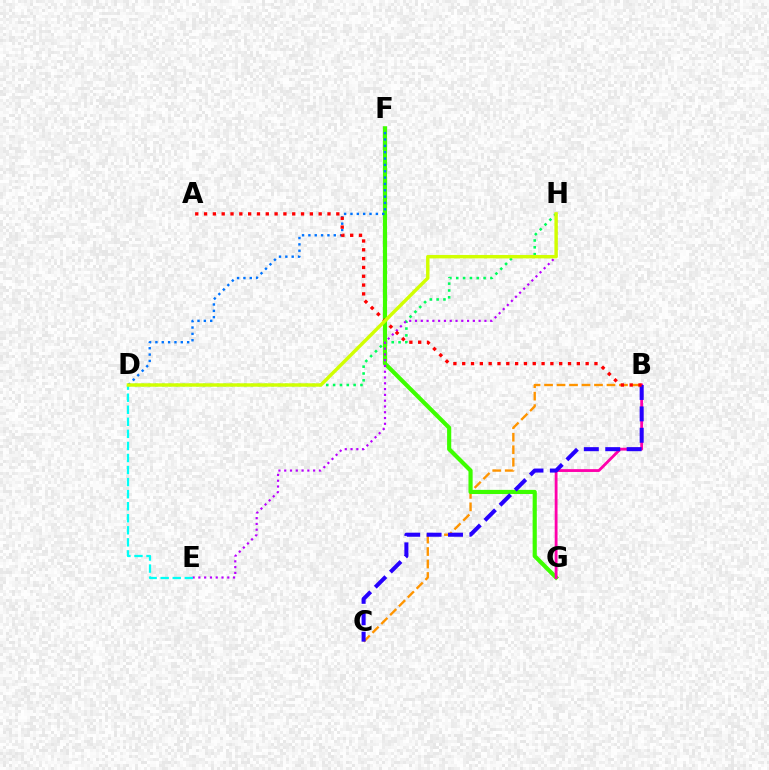{('D', 'H'): [{'color': '#00ff5c', 'line_style': 'dotted', 'thickness': 1.86}, {'color': '#d1ff00', 'line_style': 'solid', 'thickness': 2.46}], ('B', 'C'): [{'color': '#ff9400', 'line_style': 'dashed', 'thickness': 1.7}, {'color': '#2500ff', 'line_style': 'dashed', 'thickness': 2.91}], ('F', 'G'): [{'color': '#3dff00', 'line_style': 'solid', 'thickness': 2.99}], ('E', 'H'): [{'color': '#b900ff', 'line_style': 'dotted', 'thickness': 1.57}], ('D', 'F'): [{'color': '#0074ff', 'line_style': 'dotted', 'thickness': 1.72}], ('D', 'E'): [{'color': '#00fff6', 'line_style': 'dashed', 'thickness': 1.64}], ('B', 'G'): [{'color': '#ff00ac', 'line_style': 'solid', 'thickness': 2.03}], ('A', 'B'): [{'color': '#ff0000', 'line_style': 'dotted', 'thickness': 2.4}]}